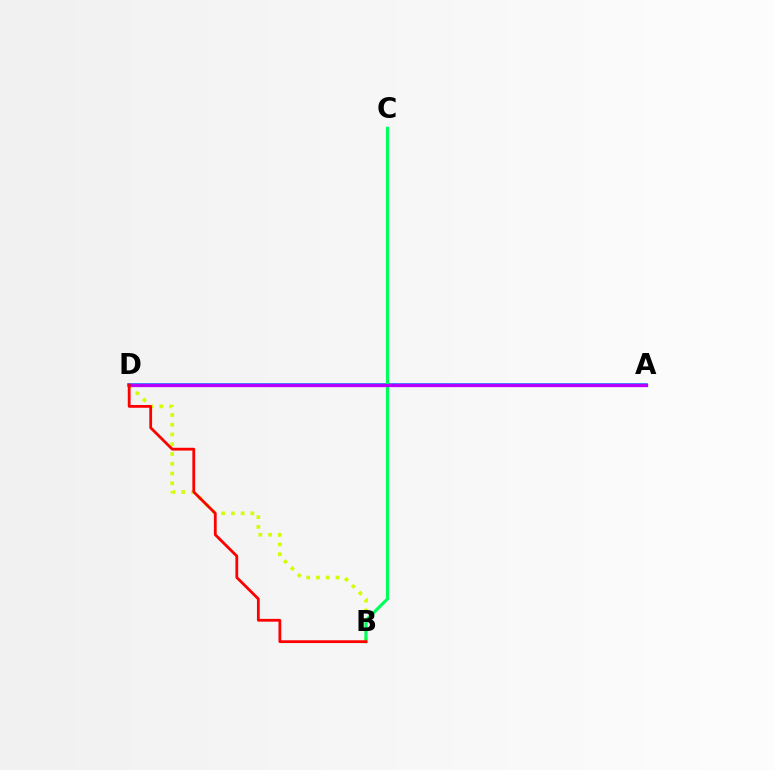{('B', 'D'): [{'color': '#d1ff00', 'line_style': 'dotted', 'thickness': 2.65}, {'color': '#ff0000', 'line_style': 'solid', 'thickness': 2.0}], ('A', 'D'): [{'color': '#0074ff', 'line_style': 'solid', 'thickness': 2.55}, {'color': '#b900ff', 'line_style': 'solid', 'thickness': 2.36}], ('B', 'C'): [{'color': '#00ff5c', 'line_style': 'solid', 'thickness': 2.28}]}